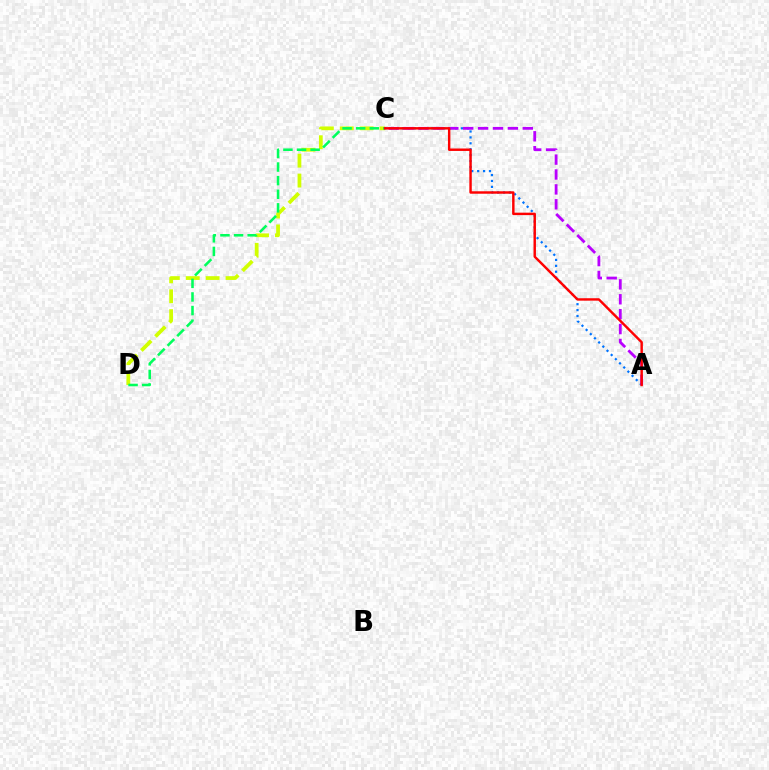{('A', 'C'): [{'color': '#0074ff', 'line_style': 'dotted', 'thickness': 1.6}, {'color': '#b900ff', 'line_style': 'dashed', 'thickness': 2.02}, {'color': '#ff0000', 'line_style': 'solid', 'thickness': 1.76}], ('C', 'D'): [{'color': '#d1ff00', 'line_style': 'dashed', 'thickness': 2.7}, {'color': '#00ff5c', 'line_style': 'dashed', 'thickness': 1.85}]}